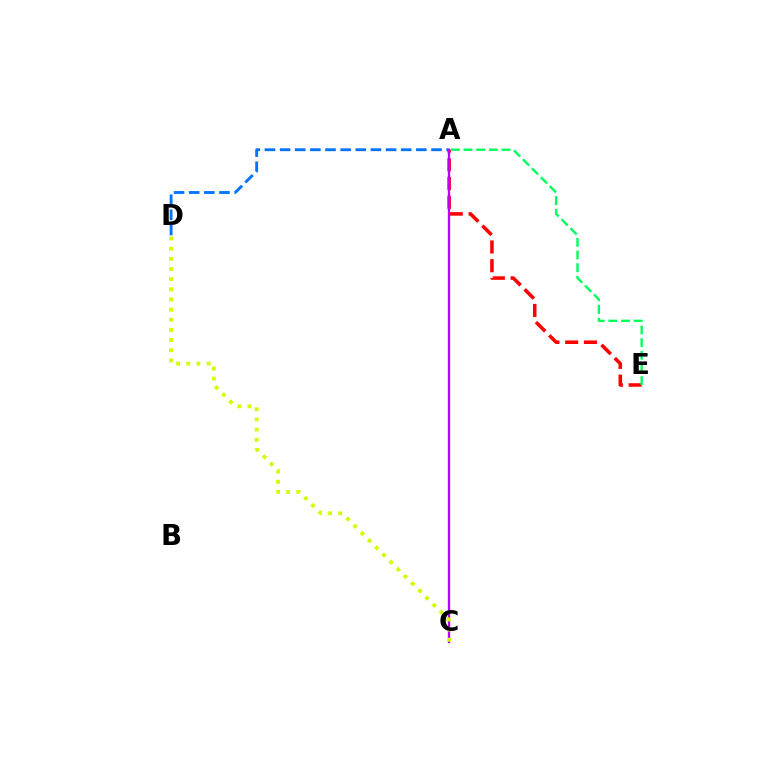{('A', 'D'): [{'color': '#0074ff', 'line_style': 'dashed', 'thickness': 2.06}], ('A', 'E'): [{'color': '#ff0000', 'line_style': 'dashed', 'thickness': 2.55}, {'color': '#00ff5c', 'line_style': 'dashed', 'thickness': 1.72}], ('A', 'C'): [{'color': '#b900ff', 'line_style': 'solid', 'thickness': 1.68}], ('C', 'D'): [{'color': '#d1ff00', 'line_style': 'dotted', 'thickness': 2.76}]}